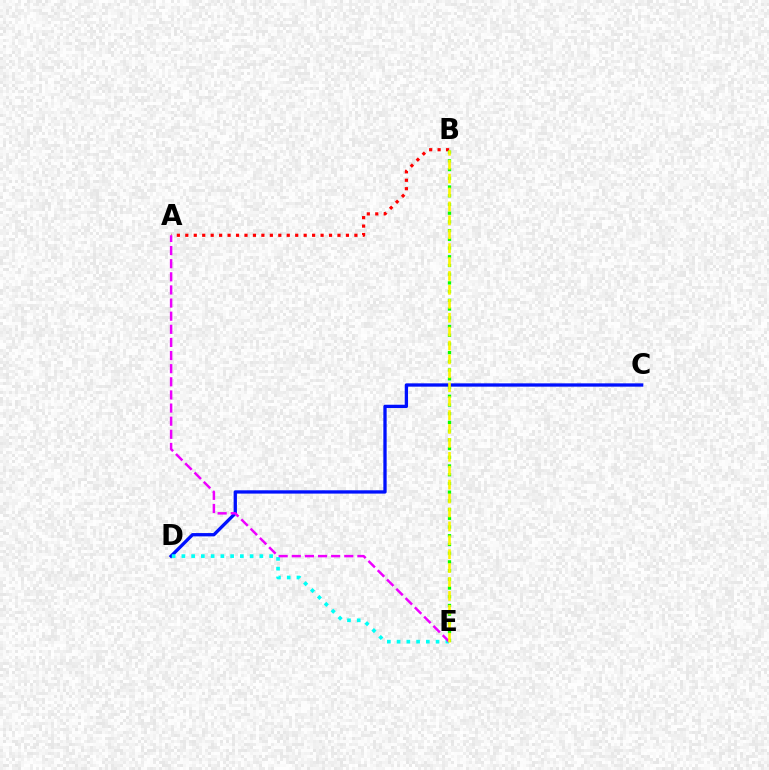{('A', 'B'): [{'color': '#ff0000', 'line_style': 'dotted', 'thickness': 2.3}], ('B', 'E'): [{'color': '#08ff00', 'line_style': 'dotted', 'thickness': 2.37}, {'color': '#fcf500', 'line_style': 'dashed', 'thickness': 1.89}], ('C', 'D'): [{'color': '#0010ff', 'line_style': 'solid', 'thickness': 2.38}], ('D', 'E'): [{'color': '#00fff6', 'line_style': 'dotted', 'thickness': 2.65}], ('A', 'E'): [{'color': '#ee00ff', 'line_style': 'dashed', 'thickness': 1.78}]}